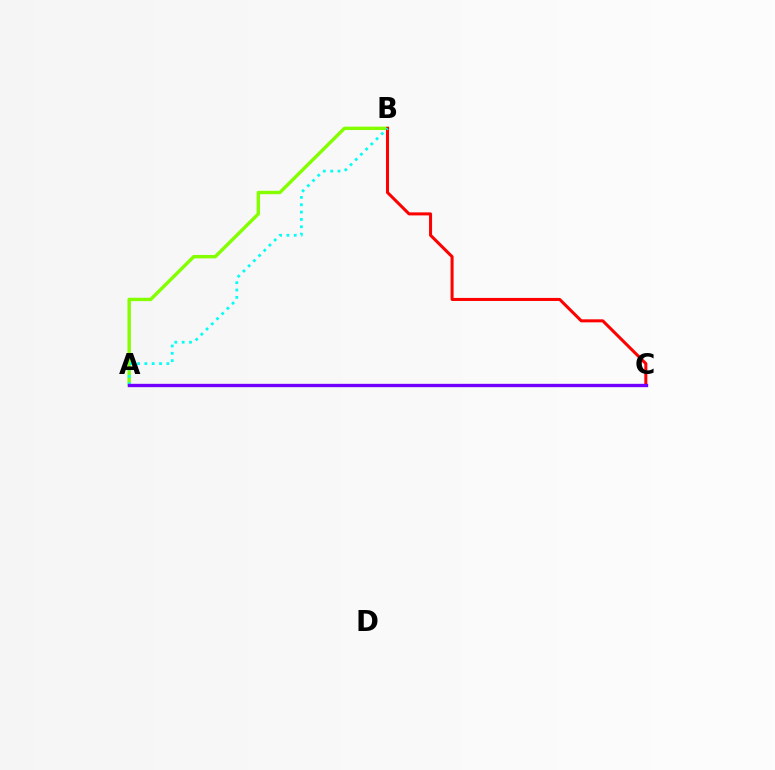{('A', 'B'): [{'color': '#84ff00', 'line_style': 'solid', 'thickness': 2.45}, {'color': '#00fff6', 'line_style': 'dotted', 'thickness': 1.99}], ('B', 'C'): [{'color': '#ff0000', 'line_style': 'solid', 'thickness': 2.18}], ('A', 'C'): [{'color': '#7200ff', 'line_style': 'solid', 'thickness': 2.41}]}